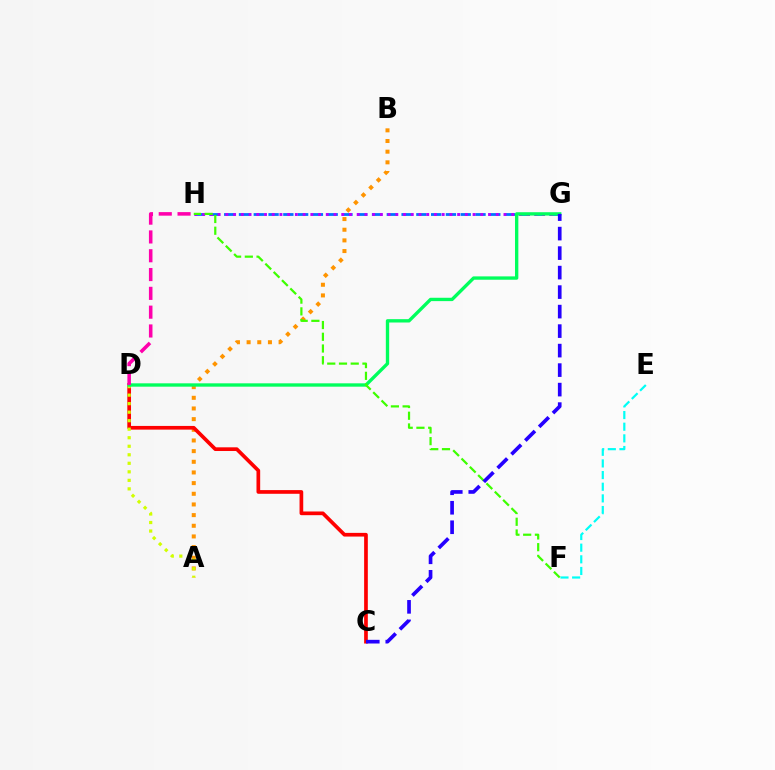{('G', 'H'): [{'color': '#0074ff', 'line_style': 'dashed', 'thickness': 2.01}, {'color': '#b900ff', 'line_style': 'dotted', 'thickness': 2.1}], ('A', 'B'): [{'color': '#ff9400', 'line_style': 'dotted', 'thickness': 2.9}], ('C', 'D'): [{'color': '#ff0000', 'line_style': 'solid', 'thickness': 2.66}], ('A', 'D'): [{'color': '#d1ff00', 'line_style': 'dotted', 'thickness': 2.32}], ('E', 'F'): [{'color': '#00fff6', 'line_style': 'dashed', 'thickness': 1.58}], ('D', 'G'): [{'color': '#00ff5c', 'line_style': 'solid', 'thickness': 2.41}], ('D', 'H'): [{'color': '#ff00ac', 'line_style': 'dashed', 'thickness': 2.55}], ('F', 'H'): [{'color': '#3dff00', 'line_style': 'dashed', 'thickness': 1.59}], ('C', 'G'): [{'color': '#2500ff', 'line_style': 'dashed', 'thickness': 2.65}]}